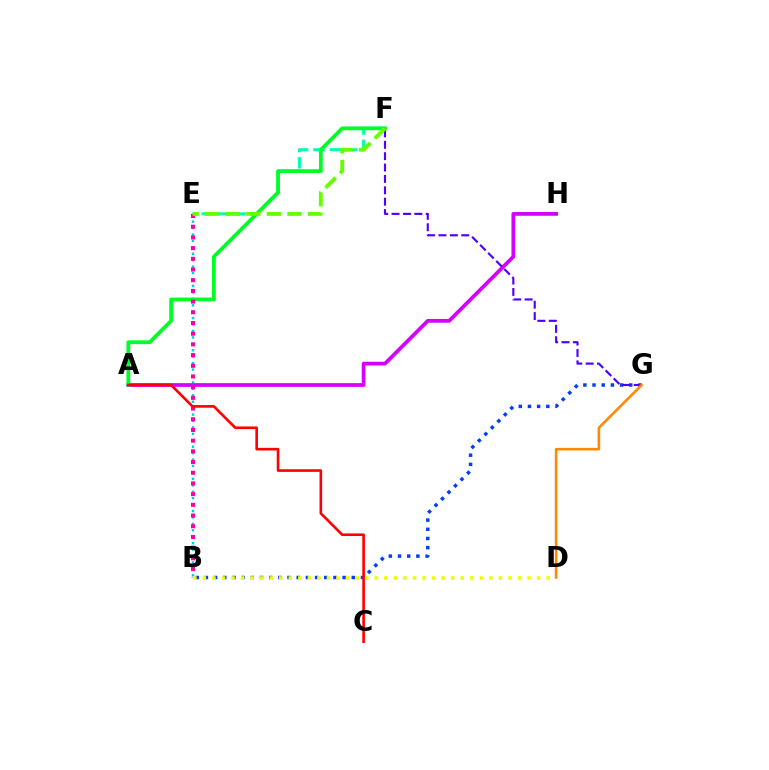{('B', 'E'): [{'color': '#00c7ff', 'line_style': 'dotted', 'thickness': 1.75}, {'color': '#ff00a0', 'line_style': 'dotted', 'thickness': 2.91}], ('B', 'G'): [{'color': '#003fff', 'line_style': 'dotted', 'thickness': 2.49}], ('A', 'H'): [{'color': '#d600ff', 'line_style': 'solid', 'thickness': 2.7}], ('E', 'F'): [{'color': '#00ffaf', 'line_style': 'dashed', 'thickness': 2.22}, {'color': '#66ff00', 'line_style': 'dashed', 'thickness': 2.79}], ('A', 'F'): [{'color': '#00ff27', 'line_style': 'solid', 'thickness': 2.72}], ('F', 'G'): [{'color': '#4f00ff', 'line_style': 'dashed', 'thickness': 1.55}], ('D', 'G'): [{'color': '#ff8800', 'line_style': 'solid', 'thickness': 1.86}], ('A', 'C'): [{'color': '#ff0000', 'line_style': 'solid', 'thickness': 1.89}], ('B', 'D'): [{'color': '#eeff00', 'line_style': 'dotted', 'thickness': 2.59}]}